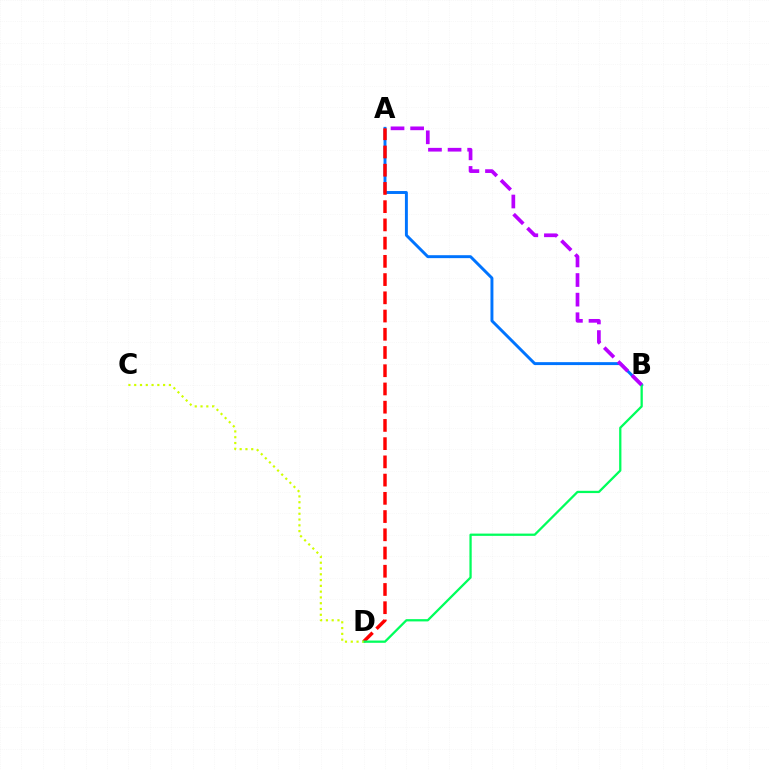{('A', 'B'): [{'color': '#0074ff', 'line_style': 'solid', 'thickness': 2.11}, {'color': '#b900ff', 'line_style': 'dashed', 'thickness': 2.66}], ('A', 'D'): [{'color': '#ff0000', 'line_style': 'dashed', 'thickness': 2.48}], ('B', 'D'): [{'color': '#00ff5c', 'line_style': 'solid', 'thickness': 1.64}], ('C', 'D'): [{'color': '#d1ff00', 'line_style': 'dotted', 'thickness': 1.57}]}